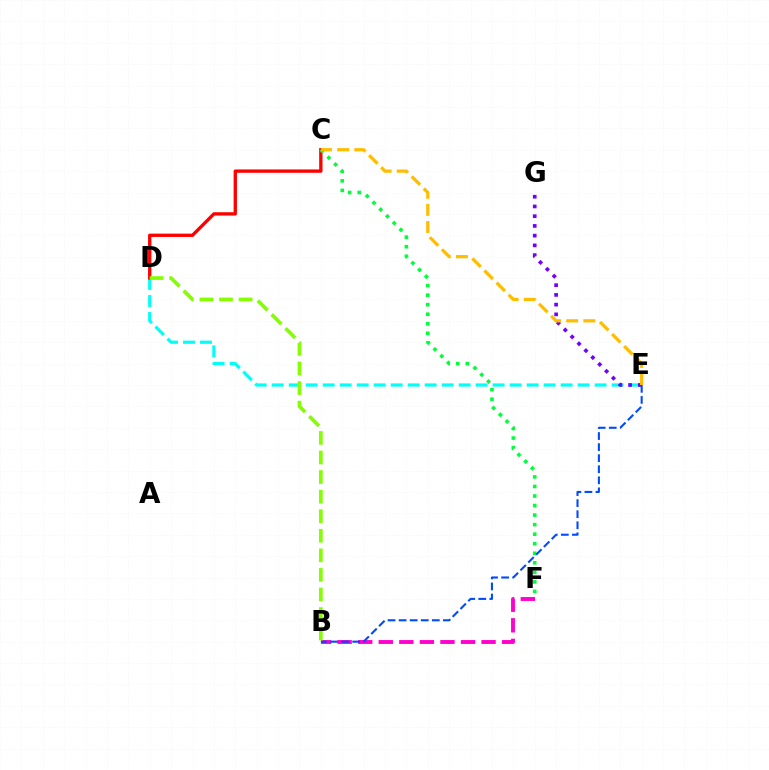{('B', 'F'): [{'color': '#ff00cf', 'line_style': 'dashed', 'thickness': 2.79}], ('D', 'E'): [{'color': '#00fff6', 'line_style': 'dashed', 'thickness': 2.31}], ('C', 'D'): [{'color': '#ff0000', 'line_style': 'solid', 'thickness': 2.4}], ('E', 'G'): [{'color': '#7200ff', 'line_style': 'dotted', 'thickness': 2.64}], ('C', 'F'): [{'color': '#00ff39', 'line_style': 'dotted', 'thickness': 2.59}], ('B', 'E'): [{'color': '#004bff', 'line_style': 'dashed', 'thickness': 1.5}], ('B', 'D'): [{'color': '#84ff00', 'line_style': 'dashed', 'thickness': 2.66}], ('C', 'E'): [{'color': '#ffbd00', 'line_style': 'dashed', 'thickness': 2.32}]}